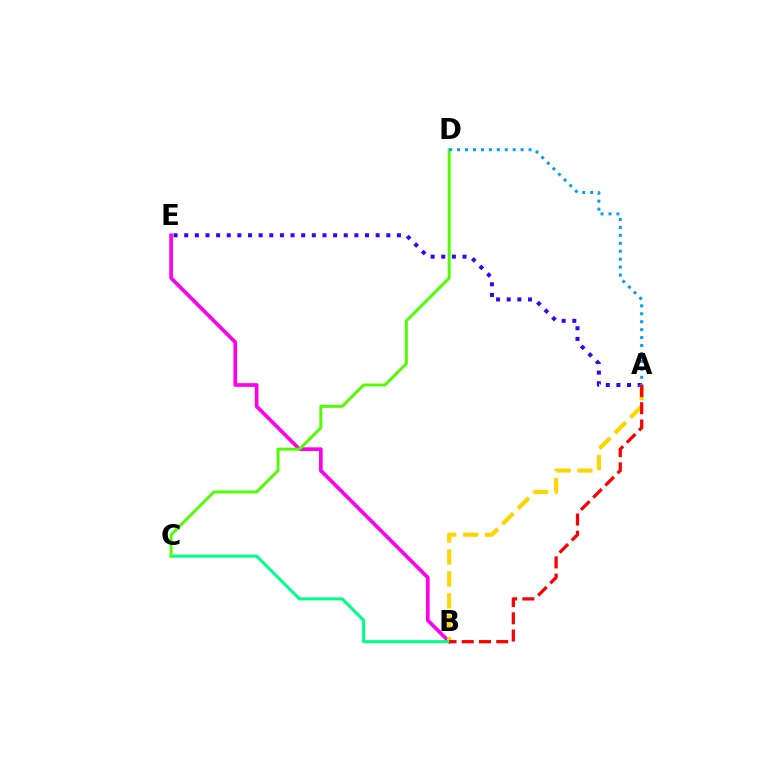{('A', 'E'): [{'color': '#3700ff', 'line_style': 'dotted', 'thickness': 2.89}], ('B', 'E'): [{'color': '#ff00ed', 'line_style': 'solid', 'thickness': 2.64}], ('A', 'B'): [{'color': '#ffd500', 'line_style': 'dashed', 'thickness': 2.98}, {'color': '#ff0000', 'line_style': 'dashed', 'thickness': 2.34}], ('B', 'C'): [{'color': '#00ff86', 'line_style': 'solid', 'thickness': 2.19}], ('C', 'D'): [{'color': '#4fff00', 'line_style': 'solid', 'thickness': 2.11}], ('A', 'D'): [{'color': '#009eff', 'line_style': 'dotted', 'thickness': 2.16}]}